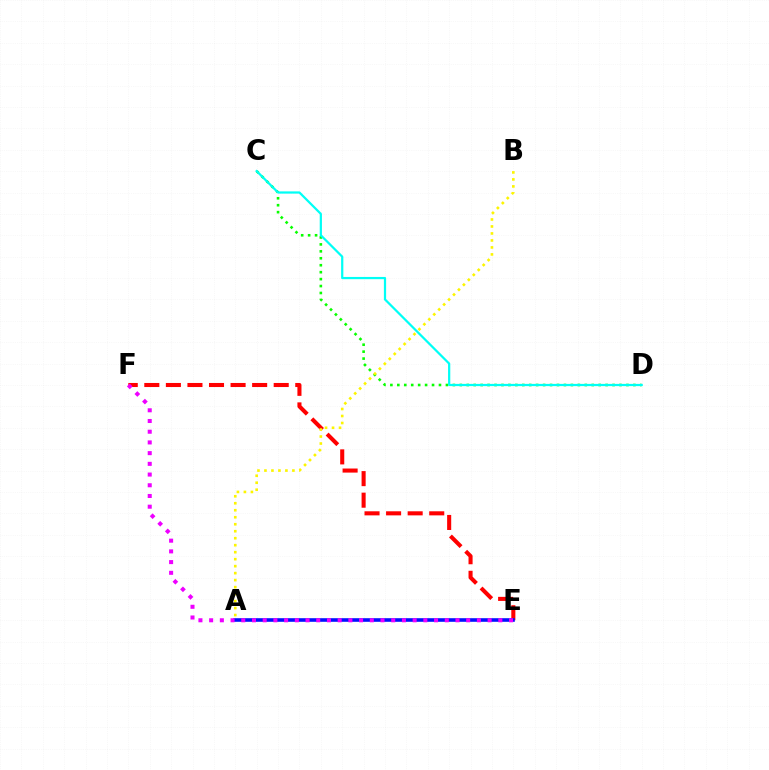{('E', 'F'): [{'color': '#ff0000', 'line_style': 'dashed', 'thickness': 2.93}, {'color': '#ee00ff', 'line_style': 'dotted', 'thickness': 2.91}], ('A', 'E'): [{'color': '#0010ff', 'line_style': 'solid', 'thickness': 2.59}], ('C', 'D'): [{'color': '#08ff00', 'line_style': 'dotted', 'thickness': 1.89}, {'color': '#00fff6', 'line_style': 'solid', 'thickness': 1.61}], ('A', 'B'): [{'color': '#fcf500', 'line_style': 'dotted', 'thickness': 1.9}]}